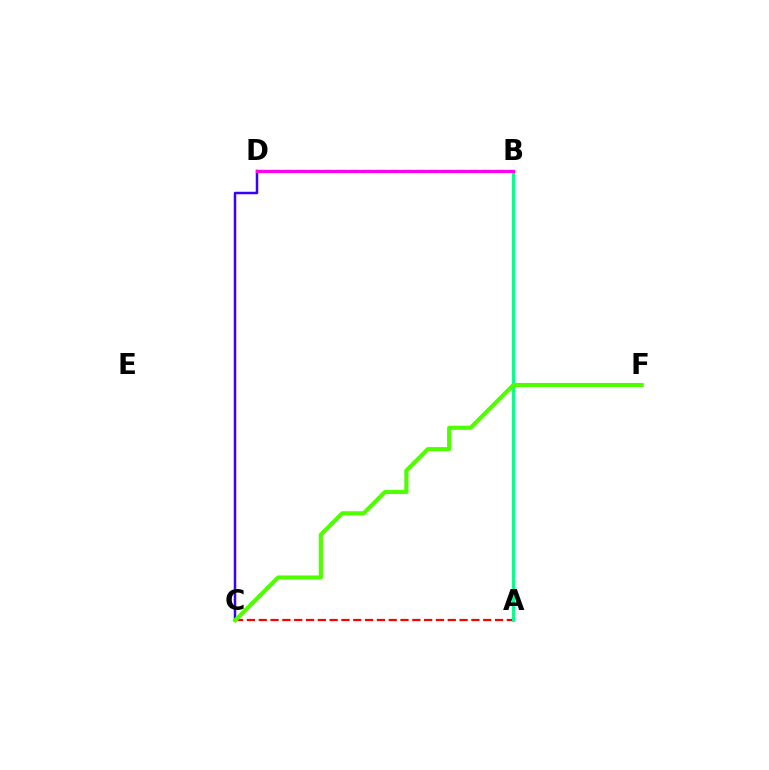{('A', 'C'): [{'color': '#ff0000', 'line_style': 'dashed', 'thickness': 1.6}], ('C', 'D'): [{'color': '#3700ff', 'line_style': 'solid', 'thickness': 1.8}], ('B', 'D'): [{'color': '#009eff', 'line_style': 'solid', 'thickness': 1.52}, {'color': '#ffd500', 'line_style': 'dashed', 'thickness': 1.8}, {'color': '#ff00ed', 'line_style': 'solid', 'thickness': 2.28}], ('A', 'B'): [{'color': '#00ff86', 'line_style': 'solid', 'thickness': 2.09}], ('C', 'F'): [{'color': '#4fff00', 'line_style': 'solid', 'thickness': 2.99}]}